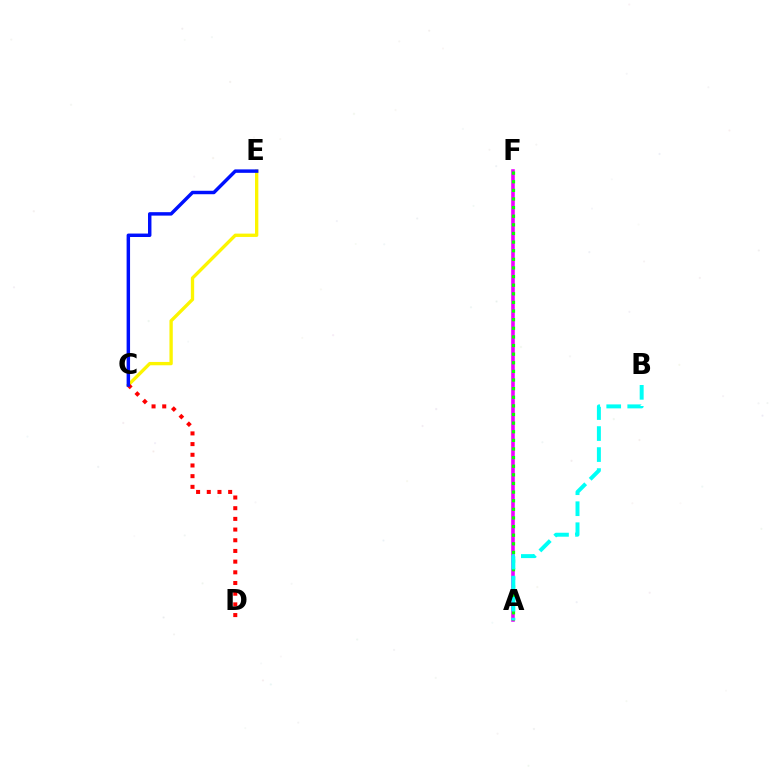{('A', 'F'): [{'color': '#ee00ff', 'line_style': 'solid', 'thickness': 2.58}, {'color': '#08ff00', 'line_style': 'dotted', 'thickness': 2.34}], ('C', 'E'): [{'color': '#fcf500', 'line_style': 'solid', 'thickness': 2.4}, {'color': '#0010ff', 'line_style': 'solid', 'thickness': 2.48}], ('C', 'D'): [{'color': '#ff0000', 'line_style': 'dotted', 'thickness': 2.9}], ('A', 'B'): [{'color': '#00fff6', 'line_style': 'dashed', 'thickness': 2.85}]}